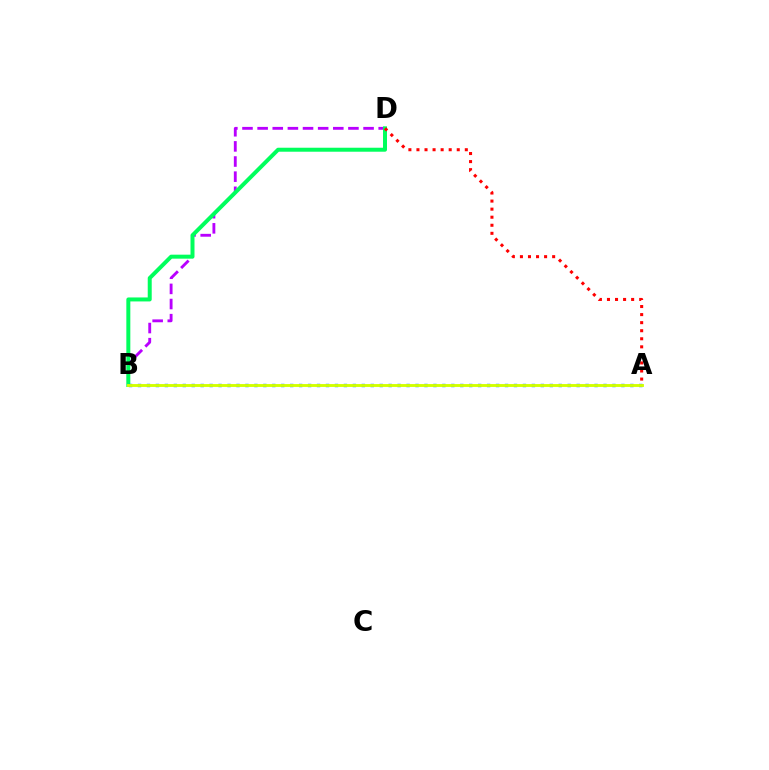{('B', 'D'): [{'color': '#b900ff', 'line_style': 'dashed', 'thickness': 2.06}, {'color': '#00ff5c', 'line_style': 'solid', 'thickness': 2.87}], ('A', 'B'): [{'color': '#0074ff', 'line_style': 'dotted', 'thickness': 2.43}, {'color': '#d1ff00', 'line_style': 'solid', 'thickness': 2.07}], ('A', 'D'): [{'color': '#ff0000', 'line_style': 'dotted', 'thickness': 2.19}]}